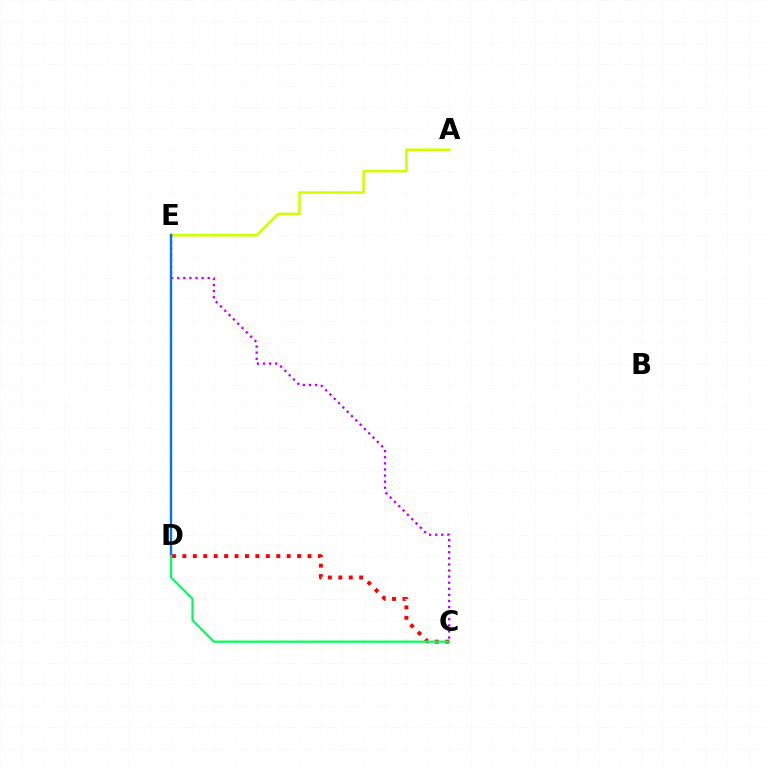{('A', 'E'): [{'color': '#d1ff00', 'line_style': 'solid', 'thickness': 1.83}], ('C', 'D'): [{'color': '#ff0000', 'line_style': 'dotted', 'thickness': 2.83}, {'color': '#00ff5c', 'line_style': 'solid', 'thickness': 1.6}], ('C', 'E'): [{'color': '#b900ff', 'line_style': 'dotted', 'thickness': 1.66}], ('D', 'E'): [{'color': '#0074ff', 'line_style': 'solid', 'thickness': 1.71}]}